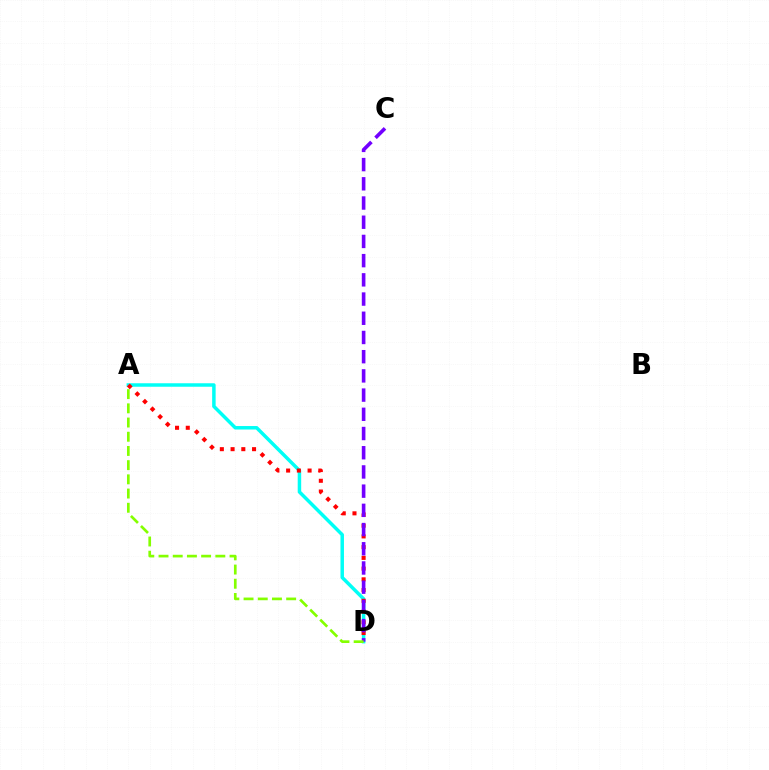{('A', 'D'): [{'color': '#00fff6', 'line_style': 'solid', 'thickness': 2.51}, {'color': '#ff0000', 'line_style': 'dotted', 'thickness': 2.92}, {'color': '#84ff00', 'line_style': 'dashed', 'thickness': 1.93}], ('C', 'D'): [{'color': '#7200ff', 'line_style': 'dashed', 'thickness': 2.61}]}